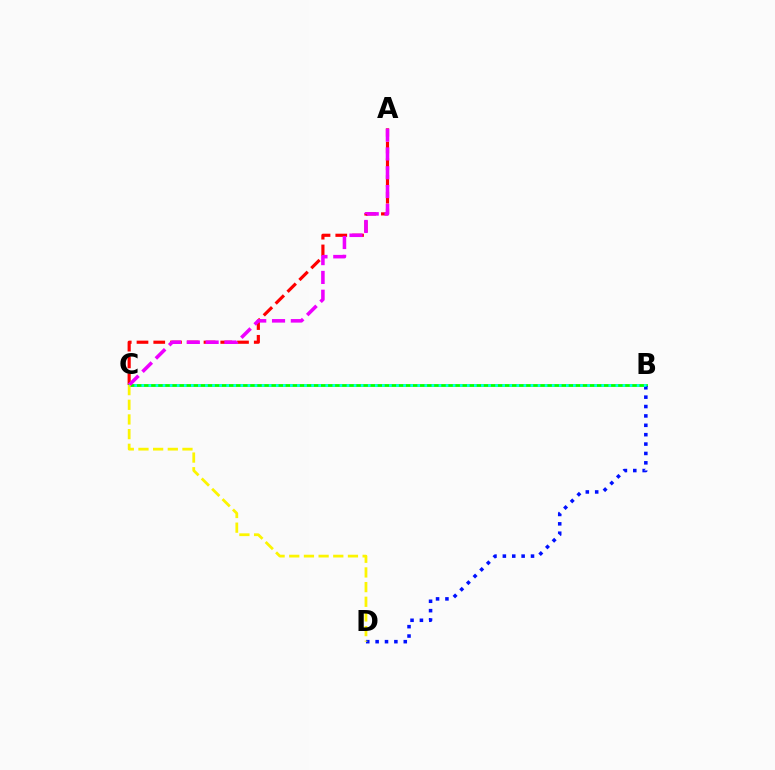{('A', 'C'): [{'color': '#ff0000', 'line_style': 'dashed', 'thickness': 2.28}, {'color': '#ee00ff', 'line_style': 'dashed', 'thickness': 2.55}], ('B', 'C'): [{'color': '#08ff00', 'line_style': 'solid', 'thickness': 2.03}, {'color': '#00fff6', 'line_style': 'dotted', 'thickness': 1.92}], ('B', 'D'): [{'color': '#0010ff', 'line_style': 'dotted', 'thickness': 2.55}], ('C', 'D'): [{'color': '#fcf500', 'line_style': 'dashed', 'thickness': 1.99}]}